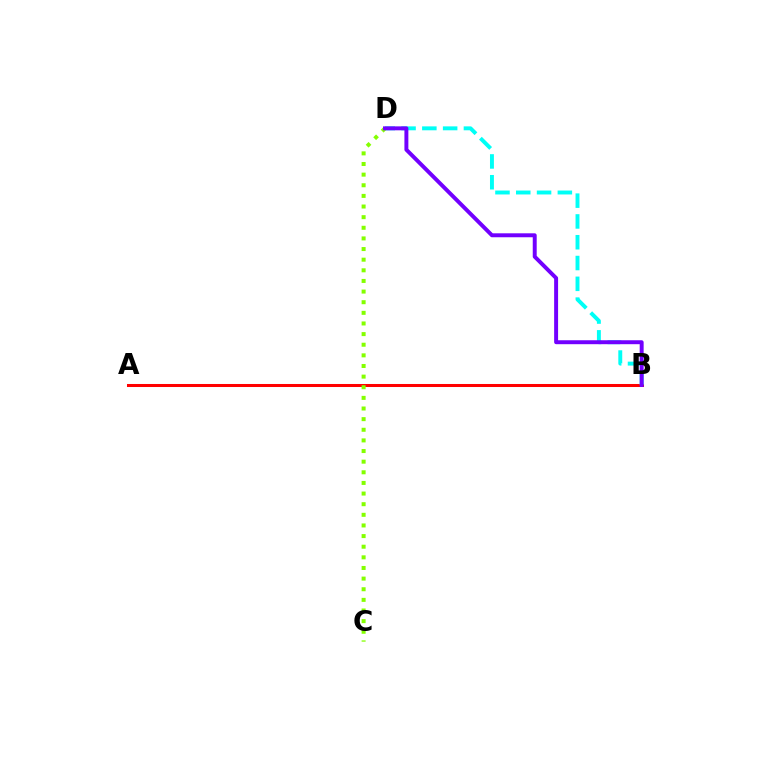{('A', 'B'): [{'color': '#ff0000', 'line_style': 'solid', 'thickness': 2.18}], ('B', 'D'): [{'color': '#00fff6', 'line_style': 'dashed', 'thickness': 2.82}, {'color': '#7200ff', 'line_style': 'solid', 'thickness': 2.84}], ('C', 'D'): [{'color': '#84ff00', 'line_style': 'dotted', 'thickness': 2.89}]}